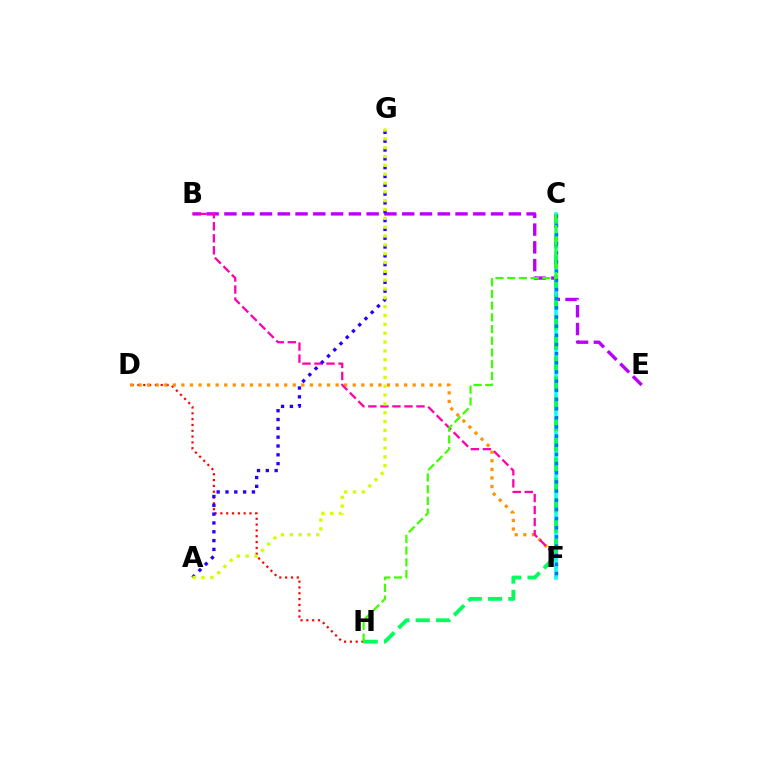{('B', 'E'): [{'color': '#b900ff', 'line_style': 'dashed', 'thickness': 2.41}], ('D', 'H'): [{'color': '#ff0000', 'line_style': 'dotted', 'thickness': 1.58}], ('D', 'F'): [{'color': '#ff9400', 'line_style': 'dotted', 'thickness': 2.33}], ('B', 'F'): [{'color': '#ff00ac', 'line_style': 'dashed', 'thickness': 1.63}], ('C', 'F'): [{'color': '#00fff6', 'line_style': 'solid', 'thickness': 2.53}, {'color': '#0074ff', 'line_style': 'dotted', 'thickness': 2.49}], ('C', 'H'): [{'color': '#00ff5c', 'line_style': 'dashed', 'thickness': 2.76}, {'color': '#3dff00', 'line_style': 'dashed', 'thickness': 1.59}], ('A', 'G'): [{'color': '#2500ff', 'line_style': 'dotted', 'thickness': 2.4}, {'color': '#d1ff00', 'line_style': 'dotted', 'thickness': 2.4}]}